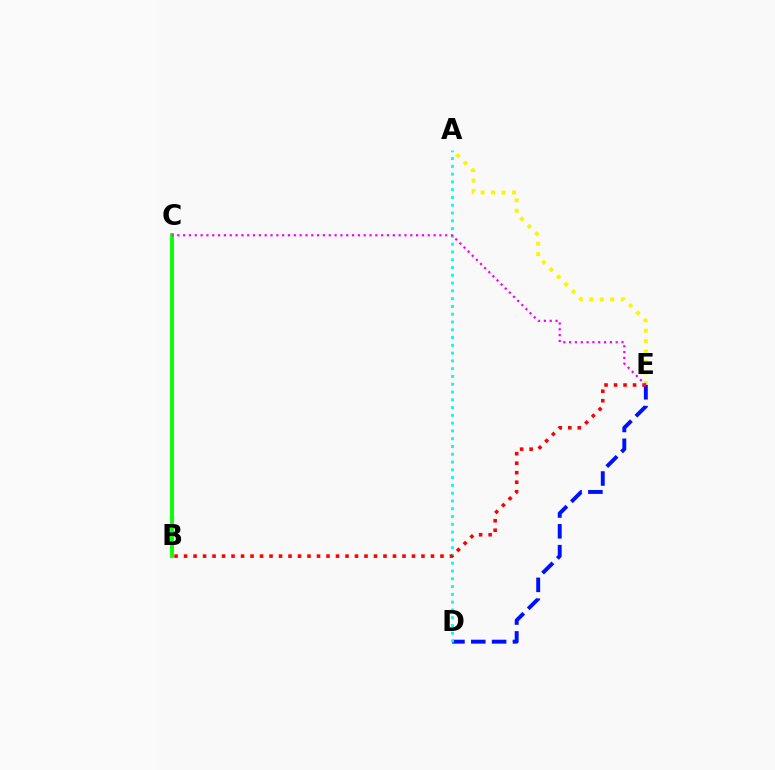{('A', 'E'): [{'color': '#fcf500', 'line_style': 'dotted', 'thickness': 2.84}], ('D', 'E'): [{'color': '#0010ff', 'line_style': 'dashed', 'thickness': 2.83}], ('A', 'D'): [{'color': '#00fff6', 'line_style': 'dotted', 'thickness': 2.11}], ('B', 'E'): [{'color': '#ff0000', 'line_style': 'dotted', 'thickness': 2.58}], ('B', 'C'): [{'color': '#08ff00', 'line_style': 'solid', 'thickness': 2.76}], ('C', 'E'): [{'color': '#ee00ff', 'line_style': 'dotted', 'thickness': 1.58}]}